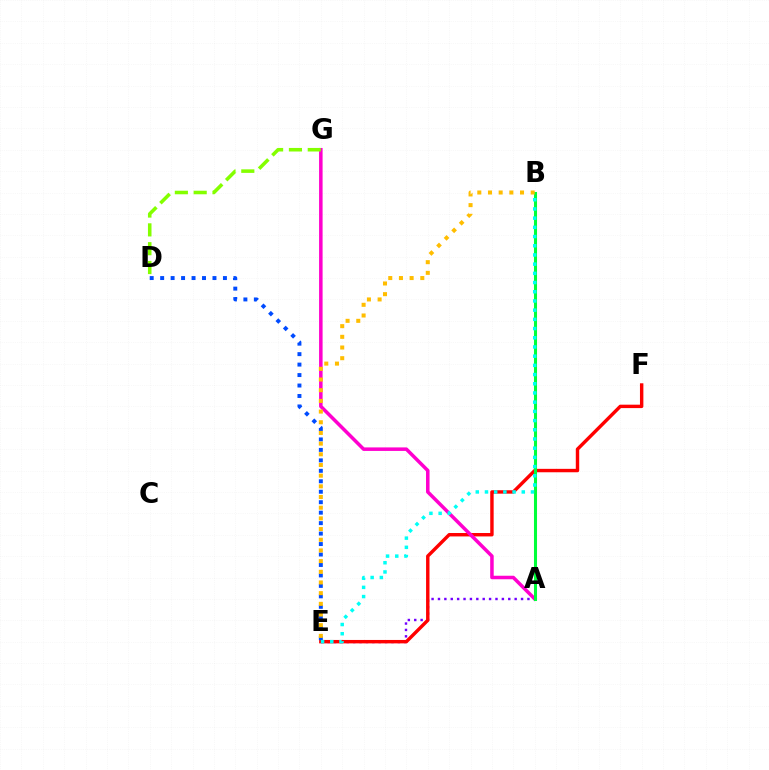{('A', 'E'): [{'color': '#7200ff', 'line_style': 'dotted', 'thickness': 1.74}], ('E', 'F'): [{'color': '#ff0000', 'line_style': 'solid', 'thickness': 2.46}], ('A', 'G'): [{'color': '#ff00cf', 'line_style': 'solid', 'thickness': 2.53}], ('D', 'E'): [{'color': '#004bff', 'line_style': 'dotted', 'thickness': 2.84}], ('A', 'B'): [{'color': '#00ff39', 'line_style': 'solid', 'thickness': 2.2}], ('D', 'G'): [{'color': '#84ff00', 'line_style': 'dashed', 'thickness': 2.56}], ('B', 'E'): [{'color': '#ffbd00', 'line_style': 'dotted', 'thickness': 2.9}, {'color': '#00fff6', 'line_style': 'dotted', 'thickness': 2.5}]}